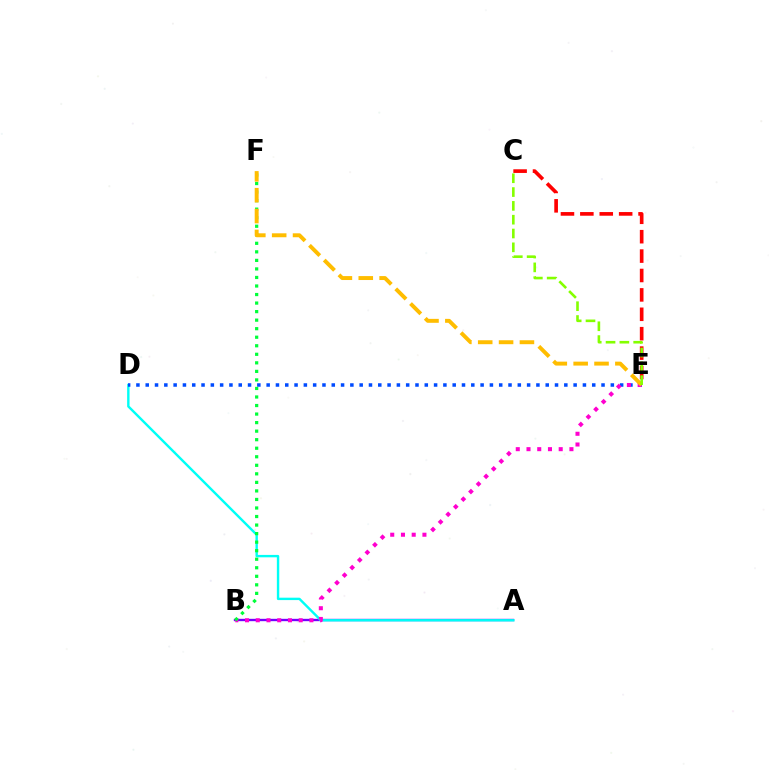{('A', 'B'): [{'color': '#7200ff', 'line_style': 'solid', 'thickness': 1.69}], ('A', 'D'): [{'color': '#00fff6', 'line_style': 'solid', 'thickness': 1.73}], ('C', 'E'): [{'color': '#ff0000', 'line_style': 'dashed', 'thickness': 2.64}, {'color': '#84ff00', 'line_style': 'dashed', 'thickness': 1.88}], ('D', 'E'): [{'color': '#004bff', 'line_style': 'dotted', 'thickness': 2.53}], ('B', 'E'): [{'color': '#ff00cf', 'line_style': 'dotted', 'thickness': 2.92}], ('B', 'F'): [{'color': '#00ff39', 'line_style': 'dotted', 'thickness': 2.32}], ('E', 'F'): [{'color': '#ffbd00', 'line_style': 'dashed', 'thickness': 2.83}]}